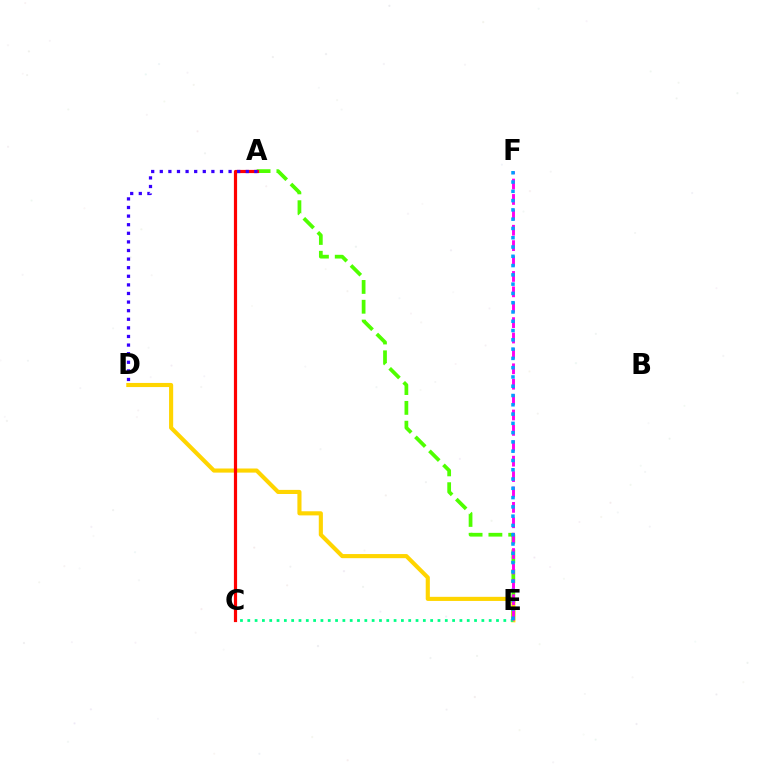{('D', 'E'): [{'color': '#ffd500', 'line_style': 'solid', 'thickness': 2.96}], ('A', 'E'): [{'color': '#4fff00', 'line_style': 'dashed', 'thickness': 2.69}], ('A', 'C'): [{'color': '#ff0000', 'line_style': 'solid', 'thickness': 2.29}], ('C', 'E'): [{'color': '#00ff86', 'line_style': 'dotted', 'thickness': 1.99}], ('E', 'F'): [{'color': '#ff00ed', 'line_style': 'dashed', 'thickness': 2.09}, {'color': '#009eff', 'line_style': 'dotted', 'thickness': 2.52}], ('A', 'D'): [{'color': '#3700ff', 'line_style': 'dotted', 'thickness': 2.34}]}